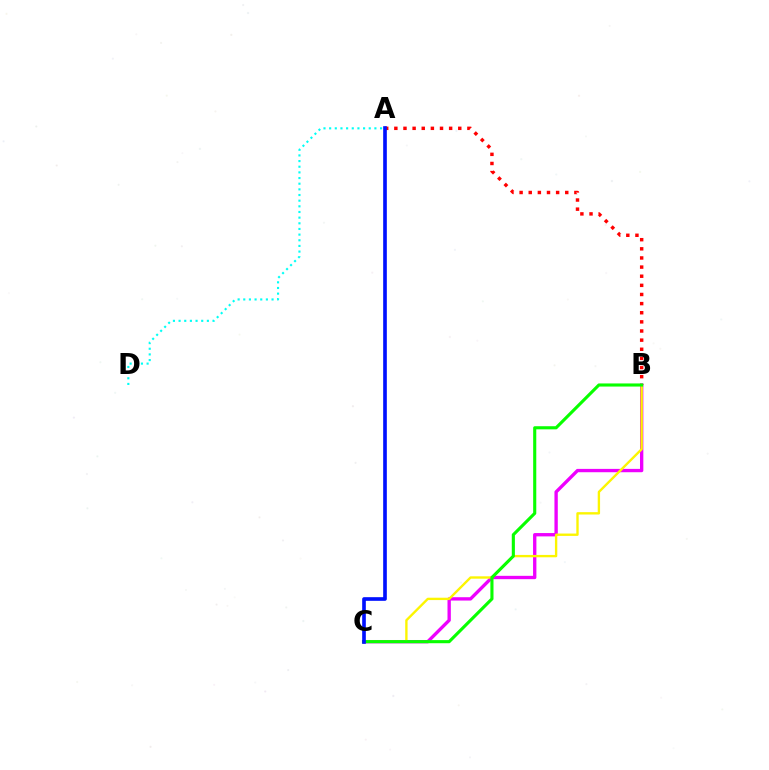{('B', 'C'): [{'color': '#ee00ff', 'line_style': 'solid', 'thickness': 2.4}, {'color': '#fcf500', 'line_style': 'solid', 'thickness': 1.7}, {'color': '#08ff00', 'line_style': 'solid', 'thickness': 2.24}], ('A', 'B'): [{'color': '#ff0000', 'line_style': 'dotted', 'thickness': 2.48}], ('A', 'C'): [{'color': '#0010ff', 'line_style': 'solid', 'thickness': 2.63}], ('A', 'D'): [{'color': '#00fff6', 'line_style': 'dotted', 'thickness': 1.54}]}